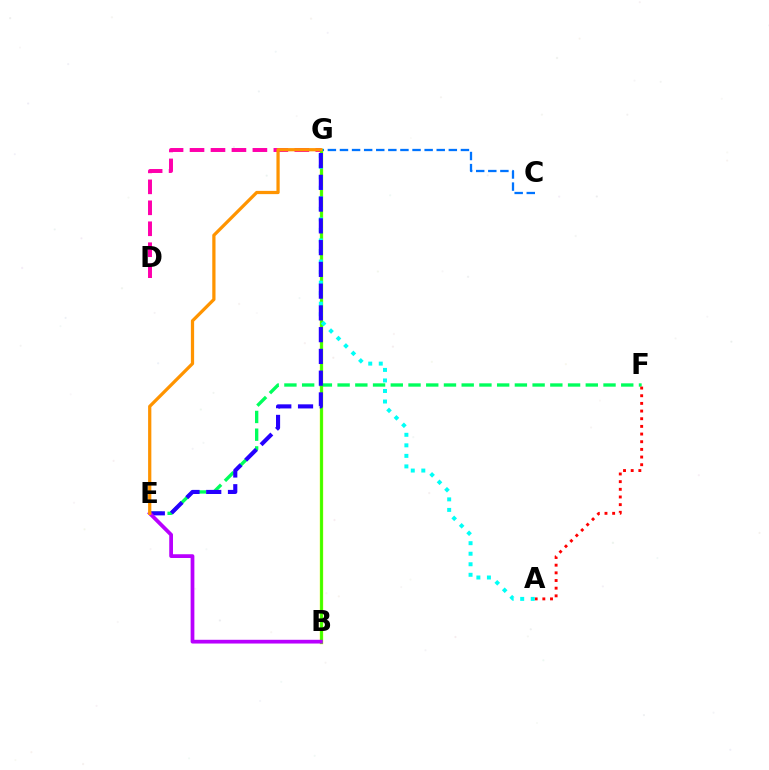{('B', 'G'): [{'color': '#d1ff00', 'line_style': 'solid', 'thickness': 2.46}, {'color': '#3dff00', 'line_style': 'solid', 'thickness': 1.96}], ('C', 'G'): [{'color': '#0074ff', 'line_style': 'dashed', 'thickness': 1.64}], ('E', 'F'): [{'color': '#00ff5c', 'line_style': 'dashed', 'thickness': 2.41}], ('D', 'G'): [{'color': '#ff00ac', 'line_style': 'dashed', 'thickness': 2.85}], ('A', 'F'): [{'color': '#ff0000', 'line_style': 'dotted', 'thickness': 2.08}], ('A', 'G'): [{'color': '#00fff6', 'line_style': 'dotted', 'thickness': 2.86}], ('E', 'G'): [{'color': '#2500ff', 'line_style': 'dashed', 'thickness': 2.96}, {'color': '#ff9400', 'line_style': 'solid', 'thickness': 2.34}], ('B', 'E'): [{'color': '#b900ff', 'line_style': 'solid', 'thickness': 2.7}]}